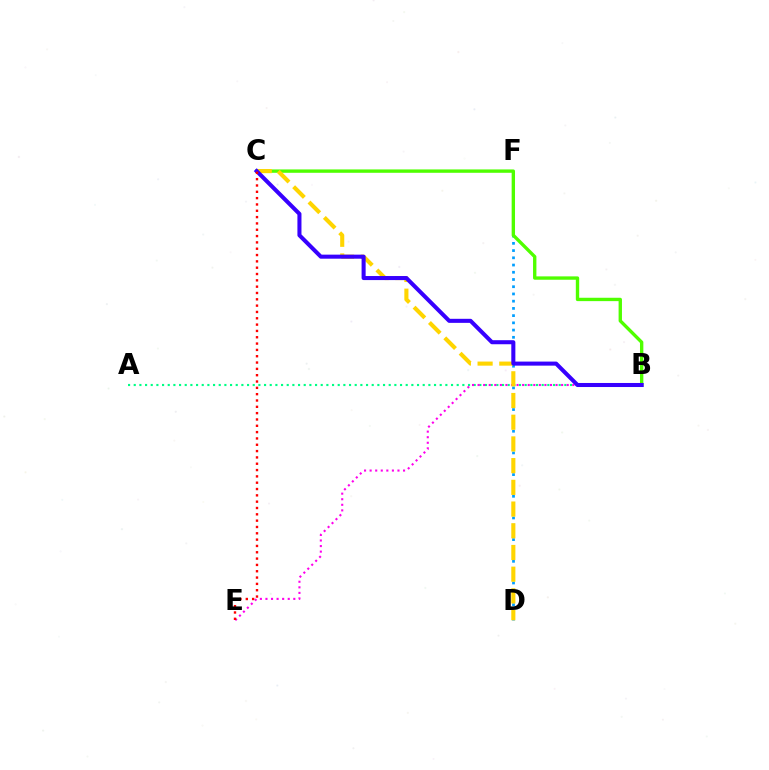{('A', 'B'): [{'color': '#00ff86', 'line_style': 'dotted', 'thickness': 1.54}], ('D', 'F'): [{'color': '#009eff', 'line_style': 'dotted', 'thickness': 1.96}], ('B', 'C'): [{'color': '#4fff00', 'line_style': 'solid', 'thickness': 2.42}, {'color': '#3700ff', 'line_style': 'solid', 'thickness': 2.92}], ('B', 'E'): [{'color': '#ff00ed', 'line_style': 'dotted', 'thickness': 1.51}], ('C', 'D'): [{'color': '#ffd500', 'line_style': 'dashed', 'thickness': 2.95}], ('C', 'E'): [{'color': '#ff0000', 'line_style': 'dotted', 'thickness': 1.72}]}